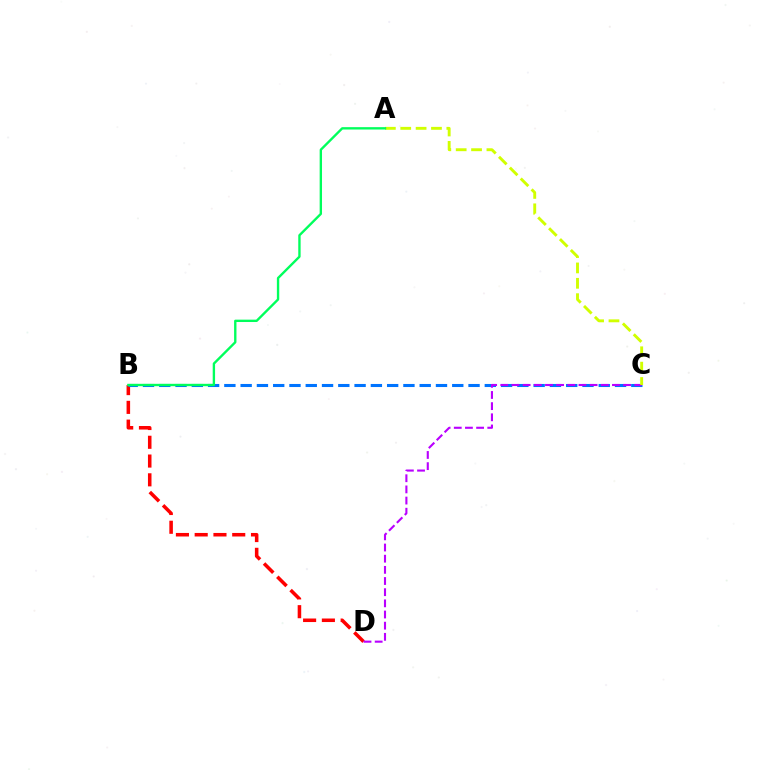{('B', 'D'): [{'color': '#ff0000', 'line_style': 'dashed', 'thickness': 2.55}], ('B', 'C'): [{'color': '#0074ff', 'line_style': 'dashed', 'thickness': 2.21}], ('C', 'D'): [{'color': '#b900ff', 'line_style': 'dashed', 'thickness': 1.52}], ('A', 'C'): [{'color': '#d1ff00', 'line_style': 'dashed', 'thickness': 2.09}], ('A', 'B'): [{'color': '#00ff5c', 'line_style': 'solid', 'thickness': 1.7}]}